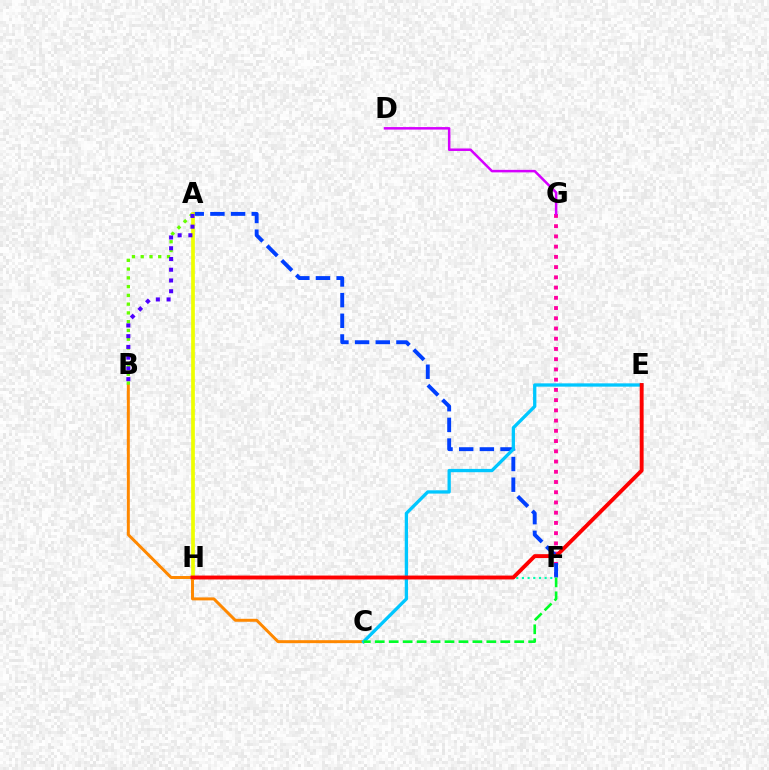{('B', 'C'): [{'color': '#ff8800', 'line_style': 'solid', 'thickness': 2.14}], ('F', 'G'): [{'color': '#ff00a0', 'line_style': 'dotted', 'thickness': 2.78}], ('F', 'H'): [{'color': '#00ffaf', 'line_style': 'dotted', 'thickness': 1.54}], ('A', 'B'): [{'color': '#66ff00', 'line_style': 'dotted', 'thickness': 2.38}, {'color': '#4f00ff', 'line_style': 'dotted', 'thickness': 2.92}], ('A', 'F'): [{'color': '#003fff', 'line_style': 'dashed', 'thickness': 2.81}], ('D', 'G'): [{'color': '#d600ff', 'line_style': 'solid', 'thickness': 1.81}], ('A', 'H'): [{'color': '#eeff00', 'line_style': 'solid', 'thickness': 2.66}], ('C', 'E'): [{'color': '#00c7ff', 'line_style': 'solid', 'thickness': 2.37}], ('C', 'F'): [{'color': '#00ff27', 'line_style': 'dashed', 'thickness': 1.89}], ('E', 'H'): [{'color': '#ff0000', 'line_style': 'solid', 'thickness': 2.8}]}